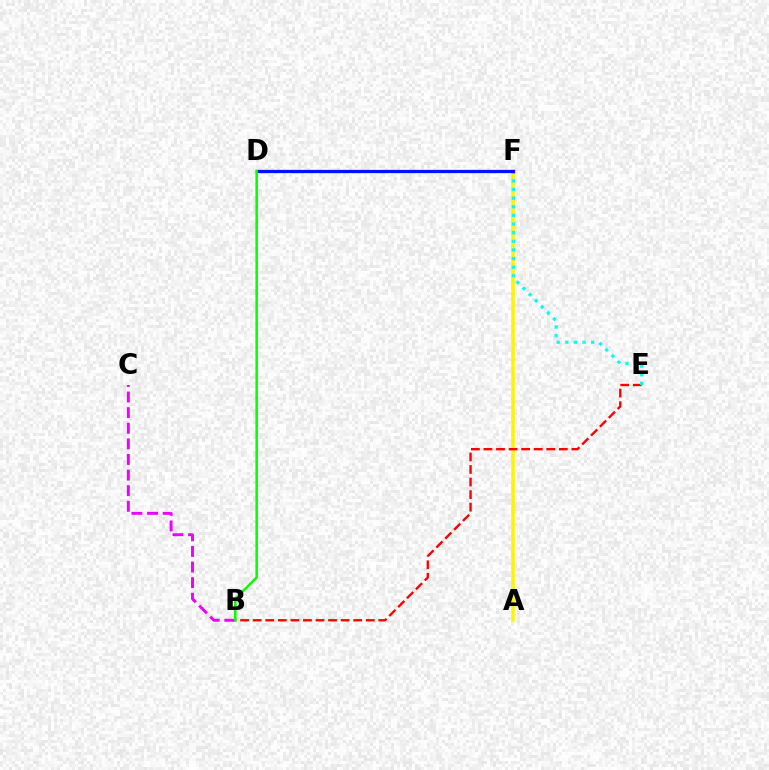{('B', 'C'): [{'color': '#ee00ff', 'line_style': 'dashed', 'thickness': 2.12}], ('A', 'F'): [{'color': '#fcf500', 'line_style': 'solid', 'thickness': 2.54}], ('B', 'E'): [{'color': '#ff0000', 'line_style': 'dashed', 'thickness': 1.71}], ('E', 'F'): [{'color': '#00fff6', 'line_style': 'dotted', 'thickness': 2.34}], ('D', 'F'): [{'color': '#0010ff', 'line_style': 'solid', 'thickness': 2.34}], ('B', 'D'): [{'color': '#08ff00', 'line_style': 'solid', 'thickness': 1.82}]}